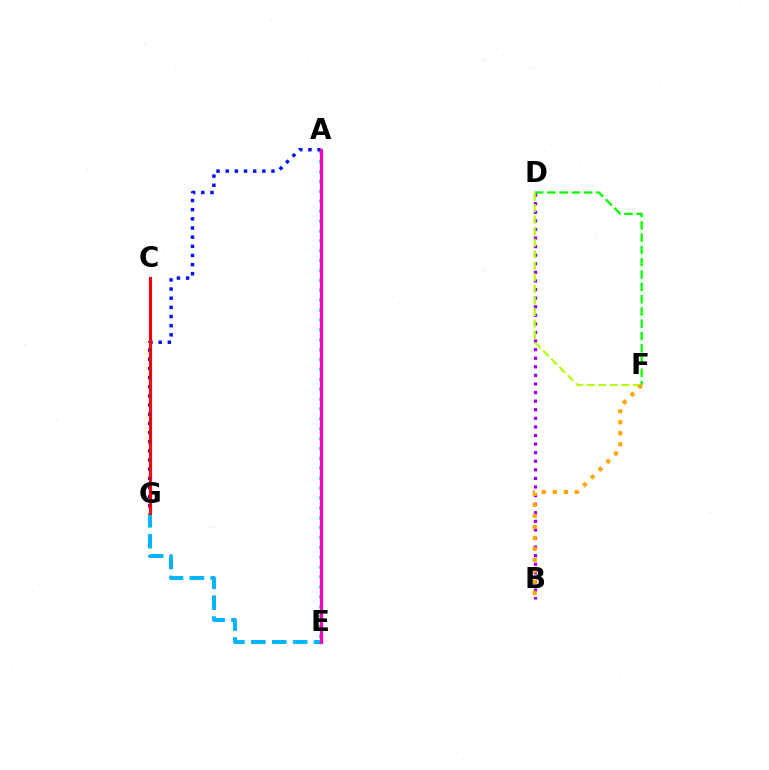{('D', 'F'): [{'color': '#08ff00', 'line_style': 'dashed', 'thickness': 1.67}, {'color': '#b3ff00', 'line_style': 'dashed', 'thickness': 1.57}], ('B', 'D'): [{'color': '#9b00ff', 'line_style': 'dotted', 'thickness': 2.33}], ('A', 'E'): [{'color': '#00ff9d', 'line_style': 'dotted', 'thickness': 2.69}, {'color': '#ff00bd', 'line_style': 'solid', 'thickness': 2.32}], ('E', 'G'): [{'color': '#00b5ff', 'line_style': 'dashed', 'thickness': 2.84}], ('A', 'G'): [{'color': '#0010ff', 'line_style': 'dotted', 'thickness': 2.49}], ('B', 'F'): [{'color': '#ffa500', 'line_style': 'dotted', 'thickness': 2.99}], ('C', 'G'): [{'color': '#ff0000', 'line_style': 'solid', 'thickness': 2.25}]}